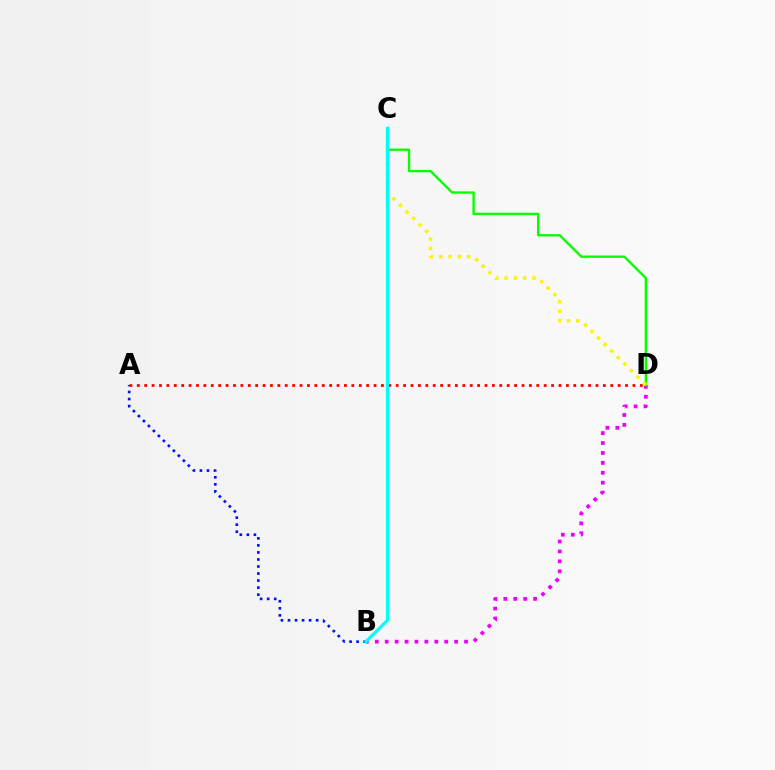{('B', 'D'): [{'color': '#ee00ff', 'line_style': 'dotted', 'thickness': 2.7}], ('A', 'B'): [{'color': '#0010ff', 'line_style': 'dotted', 'thickness': 1.91}], ('A', 'D'): [{'color': '#ff0000', 'line_style': 'dotted', 'thickness': 2.01}], ('C', 'D'): [{'color': '#08ff00', 'line_style': 'solid', 'thickness': 1.7}, {'color': '#fcf500', 'line_style': 'dotted', 'thickness': 2.52}], ('B', 'C'): [{'color': '#00fff6', 'line_style': 'solid', 'thickness': 2.32}]}